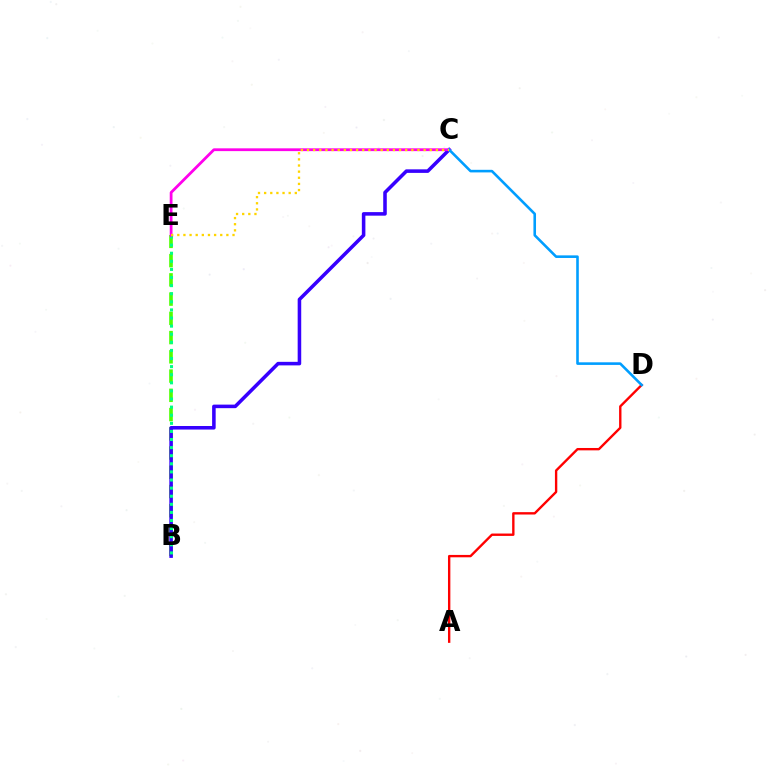{('B', 'E'): [{'color': '#4fff00', 'line_style': 'dashed', 'thickness': 2.61}, {'color': '#00ff86', 'line_style': 'dotted', 'thickness': 2.2}], ('A', 'D'): [{'color': '#ff0000', 'line_style': 'solid', 'thickness': 1.71}], ('B', 'C'): [{'color': '#3700ff', 'line_style': 'solid', 'thickness': 2.56}], ('C', 'E'): [{'color': '#ff00ed', 'line_style': 'solid', 'thickness': 2.0}, {'color': '#ffd500', 'line_style': 'dotted', 'thickness': 1.67}], ('C', 'D'): [{'color': '#009eff', 'line_style': 'solid', 'thickness': 1.87}]}